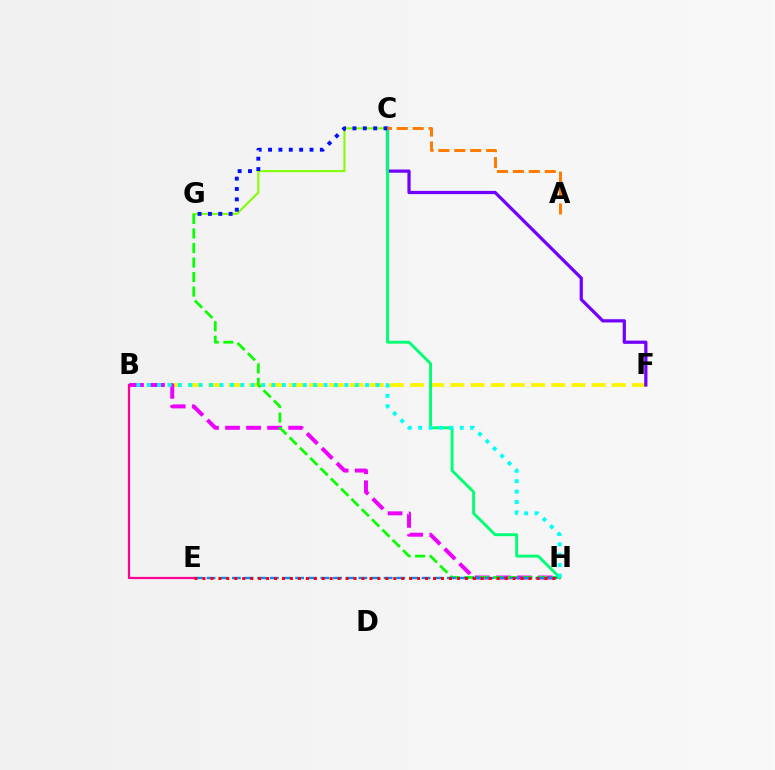{('B', 'F'): [{'color': '#fcf500', 'line_style': 'dashed', 'thickness': 2.74}], ('C', 'F'): [{'color': '#7200ff', 'line_style': 'solid', 'thickness': 2.33}], ('B', 'H'): [{'color': '#ee00ff', 'line_style': 'dashed', 'thickness': 2.86}, {'color': '#00fff6', 'line_style': 'dotted', 'thickness': 2.83}], ('C', 'G'): [{'color': '#84ff00', 'line_style': 'solid', 'thickness': 1.51}, {'color': '#0010ff', 'line_style': 'dotted', 'thickness': 2.81}], ('G', 'H'): [{'color': '#08ff00', 'line_style': 'dashed', 'thickness': 1.97}], ('C', 'H'): [{'color': '#00ff74', 'line_style': 'solid', 'thickness': 2.08}], ('A', 'C'): [{'color': '#ff7c00', 'line_style': 'dashed', 'thickness': 2.16}], ('E', 'H'): [{'color': '#008cff', 'line_style': 'dashed', 'thickness': 1.72}, {'color': '#ff0000', 'line_style': 'dotted', 'thickness': 2.16}], ('B', 'E'): [{'color': '#ff0094', 'line_style': 'solid', 'thickness': 1.6}]}